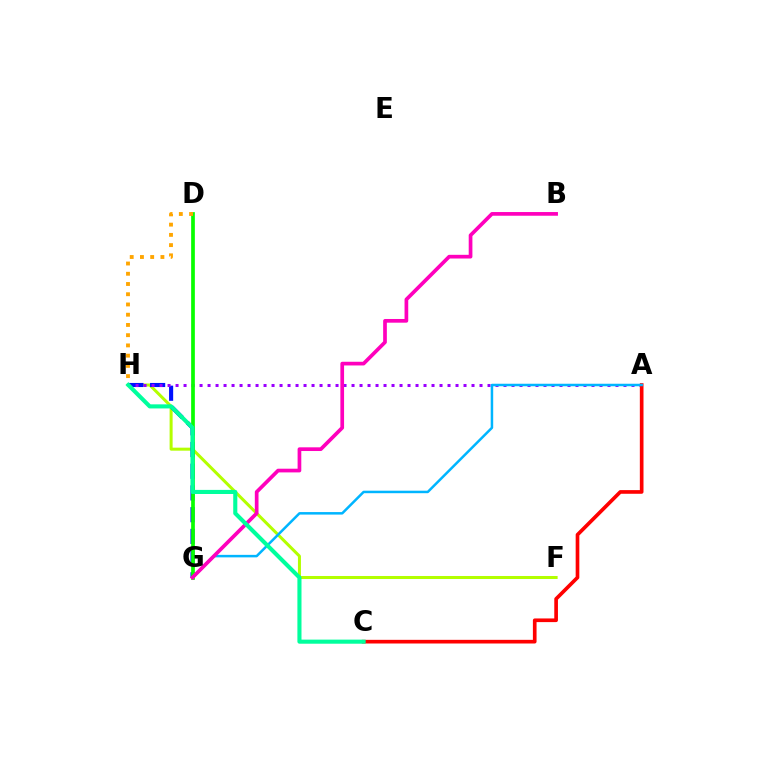{('F', 'H'): [{'color': '#b3ff00', 'line_style': 'solid', 'thickness': 2.17}], ('G', 'H'): [{'color': '#0010ff', 'line_style': 'dashed', 'thickness': 2.95}], ('A', 'H'): [{'color': '#9b00ff', 'line_style': 'dotted', 'thickness': 2.17}], ('D', 'G'): [{'color': '#08ff00', 'line_style': 'solid', 'thickness': 2.66}], ('A', 'C'): [{'color': '#ff0000', 'line_style': 'solid', 'thickness': 2.64}], ('A', 'G'): [{'color': '#00b5ff', 'line_style': 'solid', 'thickness': 1.8}], ('D', 'H'): [{'color': '#ffa500', 'line_style': 'dotted', 'thickness': 2.78}], ('B', 'G'): [{'color': '#ff00bd', 'line_style': 'solid', 'thickness': 2.66}], ('C', 'H'): [{'color': '#00ff9d', 'line_style': 'solid', 'thickness': 2.95}]}